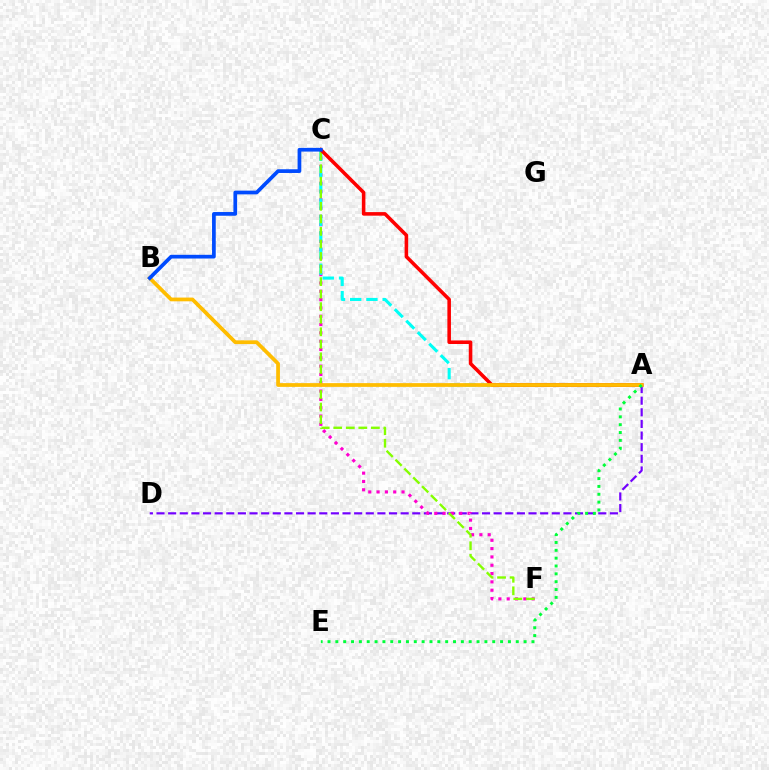{('A', 'D'): [{'color': '#7200ff', 'line_style': 'dashed', 'thickness': 1.58}], ('C', 'F'): [{'color': '#ff00cf', 'line_style': 'dotted', 'thickness': 2.26}, {'color': '#84ff00', 'line_style': 'dashed', 'thickness': 1.7}], ('A', 'C'): [{'color': '#00fff6', 'line_style': 'dashed', 'thickness': 2.21}, {'color': '#ff0000', 'line_style': 'solid', 'thickness': 2.57}], ('A', 'B'): [{'color': '#ffbd00', 'line_style': 'solid', 'thickness': 2.7}], ('A', 'E'): [{'color': '#00ff39', 'line_style': 'dotted', 'thickness': 2.13}], ('B', 'C'): [{'color': '#004bff', 'line_style': 'solid', 'thickness': 2.68}]}